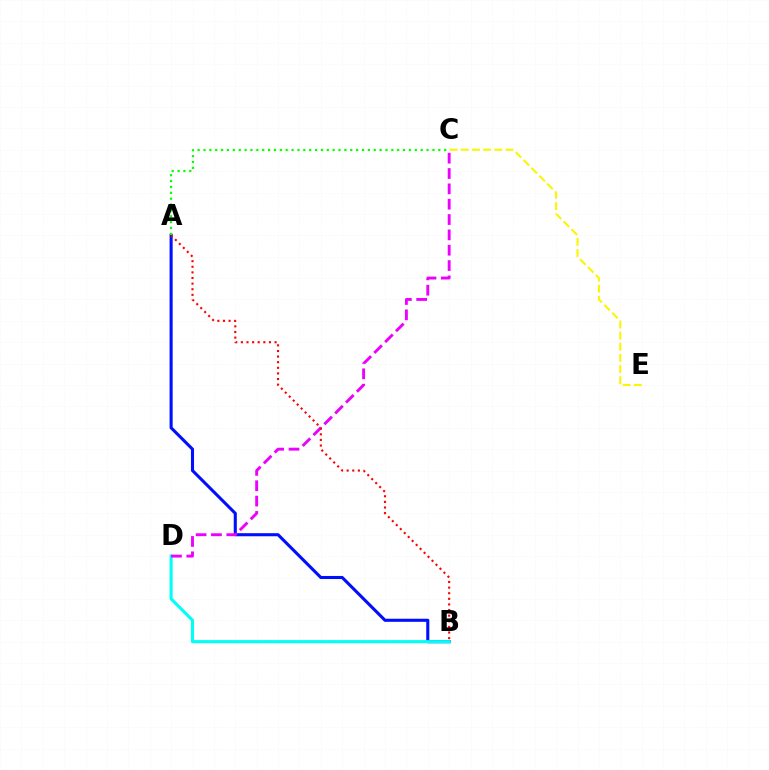{('C', 'E'): [{'color': '#fcf500', 'line_style': 'dashed', 'thickness': 1.51}], ('A', 'B'): [{'color': '#0010ff', 'line_style': 'solid', 'thickness': 2.22}, {'color': '#ff0000', 'line_style': 'dotted', 'thickness': 1.53}], ('B', 'D'): [{'color': '#00fff6', 'line_style': 'solid', 'thickness': 2.24}], ('C', 'D'): [{'color': '#ee00ff', 'line_style': 'dashed', 'thickness': 2.08}], ('A', 'C'): [{'color': '#08ff00', 'line_style': 'dotted', 'thickness': 1.59}]}